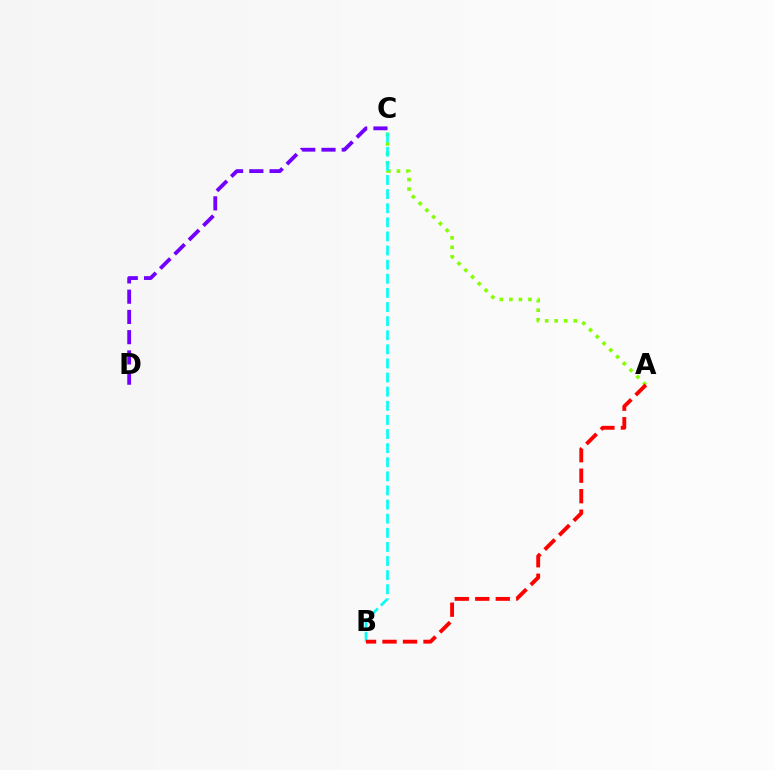{('A', 'C'): [{'color': '#84ff00', 'line_style': 'dotted', 'thickness': 2.59}], ('B', 'C'): [{'color': '#00fff6', 'line_style': 'dashed', 'thickness': 1.92}], ('A', 'B'): [{'color': '#ff0000', 'line_style': 'dashed', 'thickness': 2.78}], ('C', 'D'): [{'color': '#7200ff', 'line_style': 'dashed', 'thickness': 2.75}]}